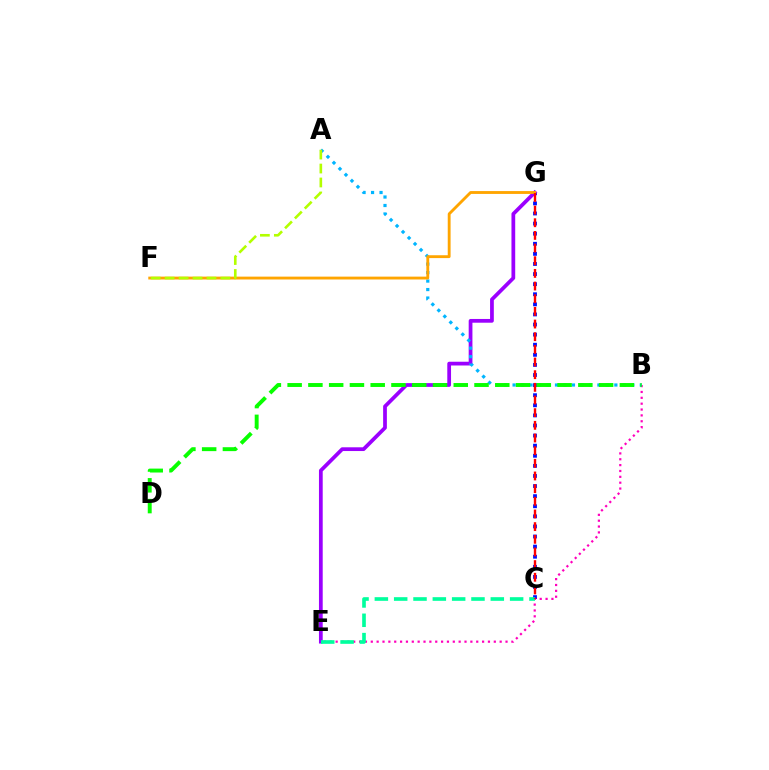{('C', 'G'): [{'color': '#0010ff', 'line_style': 'dotted', 'thickness': 2.74}, {'color': '#ff0000', 'line_style': 'dashed', 'thickness': 1.72}], ('B', 'E'): [{'color': '#ff00bd', 'line_style': 'dotted', 'thickness': 1.59}], ('E', 'G'): [{'color': '#9b00ff', 'line_style': 'solid', 'thickness': 2.7}], ('A', 'B'): [{'color': '#00b5ff', 'line_style': 'dotted', 'thickness': 2.3}], ('C', 'E'): [{'color': '#00ff9d', 'line_style': 'dashed', 'thickness': 2.63}], ('F', 'G'): [{'color': '#ffa500', 'line_style': 'solid', 'thickness': 2.05}], ('A', 'F'): [{'color': '#b3ff00', 'line_style': 'dashed', 'thickness': 1.89}], ('B', 'D'): [{'color': '#08ff00', 'line_style': 'dashed', 'thickness': 2.82}]}